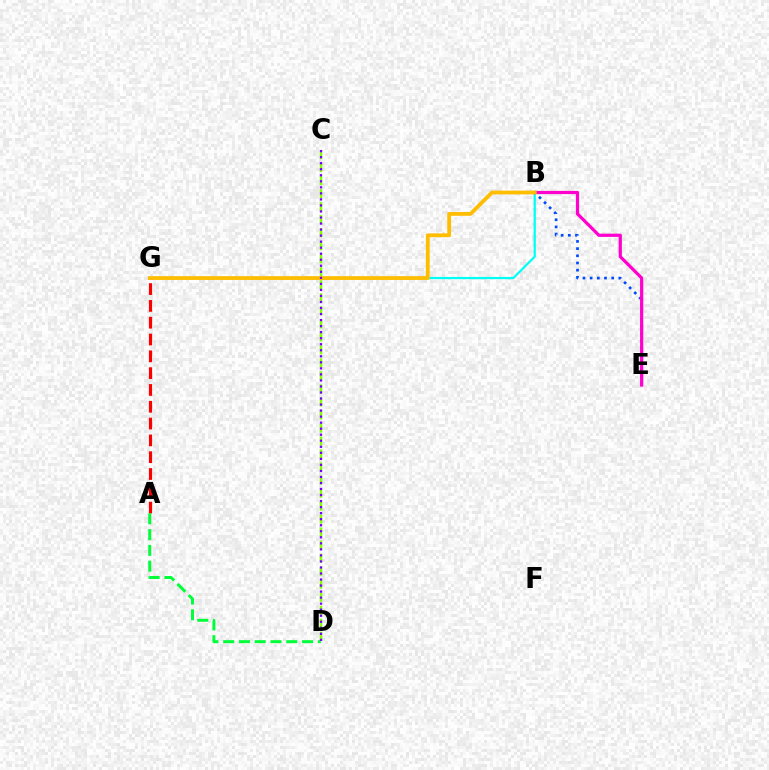{('B', 'G'): [{'color': '#00fff6', 'line_style': 'solid', 'thickness': 1.61}, {'color': '#ffbd00', 'line_style': 'solid', 'thickness': 2.74}], ('B', 'E'): [{'color': '#004bff', 'line_style': 'dotted', 'thickness': 1.95}, {'color': '#ff00cf', 'line_style': 'solid', 'thickness': 2.32}], ('A', 'G'): [{'color': '#ff0000', 'line_style': 'dashed', 'thickness': 2.28}], ('A', 'D'): [{'color': '#00ff39', 'line_style': 'dashed', 'thickness': 2.14}], ('C', 'D'): [{'color': '#84ff00', 'line_style': 'dashed', 'thickness': 1.77}, {'color': '#7200ff', 'line_style': 'dotted', 'thickness': 1.64}]}